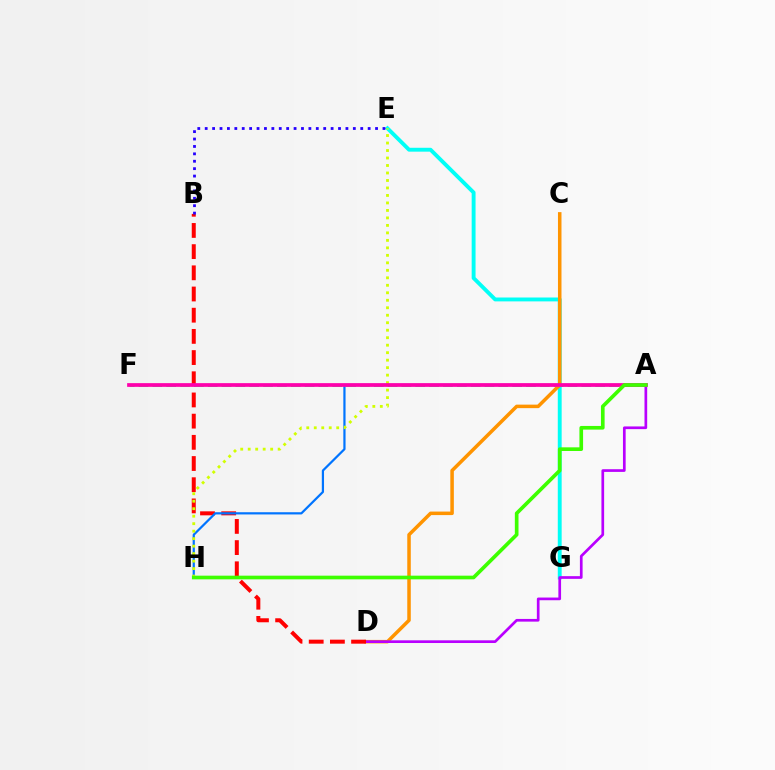{('E', 'G'): [{'color': '#00fff6', 'line_style': 'solid', 'thickness': 2.79}], ('A', 'F'): [{'color': '#00ff5c', 'line_style': 'dashed', 'thickness': 1.88}, {'color': '#ff00ac', 'line_style': 'solid', 'thickness': 2.68}], ('C', 'D'): [{'color': '#ff9400', 'line_style': 'solid', 'thickness': 2.53}], ('A', 'D'): [{'color': '#b900ff', 'line_style': 'solid', 'thickness': 1.94}], ('B', 'D'): [{'color': '#ff0000', 'line_style': 'dashed', 'thickness': 2.88}], ('A', 'H'): [{'color': '#0074ff', 'line_style': 'solid', 'thickness': 1.59}, {'color': '#3dff00', 'line_style': 'solid', 'thickness': 2.64}], ('E', 'H'): [{'color': '#d1ff00', 'line_style': 'dotted', 'thickness': 2.03}], ('B', 'E'): [{'color': '#2500ff', 'line_style': 'dotted', 'thickness': 2.01}]}